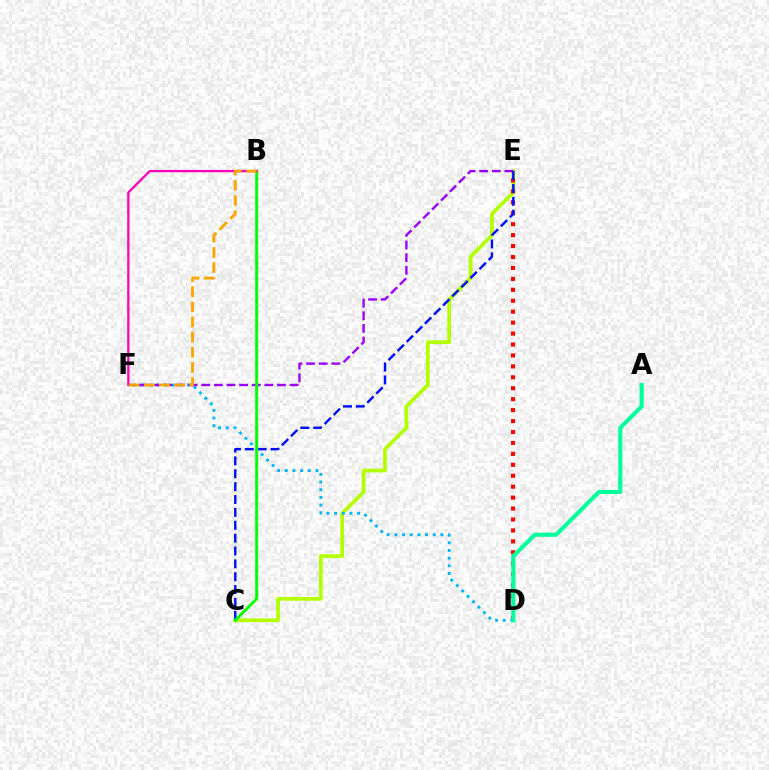{('C', 'E'): [{'color': '#b3ff00', 'line_style': 'solid', 'thickness': 2.69}, {'color': '#0010ff', 'line_style': 'dashed', 'thickness': 1.75}], ('D', 'E'): [{'color': '#ff0000', 'line_style': 'dotted', 'thickness': 2.97}], ('D', 'F'): [{'color': '#00b5ff', 'line_style': 'dotted', 'thickness': 2.09}], ('E', 'F'): [{'color': '#9b00ff', 'line_style': 'dashed', 'thickness': 1.71}], ('B', 'C'): [{'color': '#08ff00', 'line_style': 'solid', 'thickness': 2.14}], ('A', 'D'): [{'color': '#00ff9d', 'line_style': 'solid', 'thickness': 2.96}], ('B', 'F'): [{'color': '#ff00bd', 'line_style': 'solid', 'thickness': 1.65}, {'color': '#ffa500', 'line_style': 'dashed', 'thickness': 2.06}]}